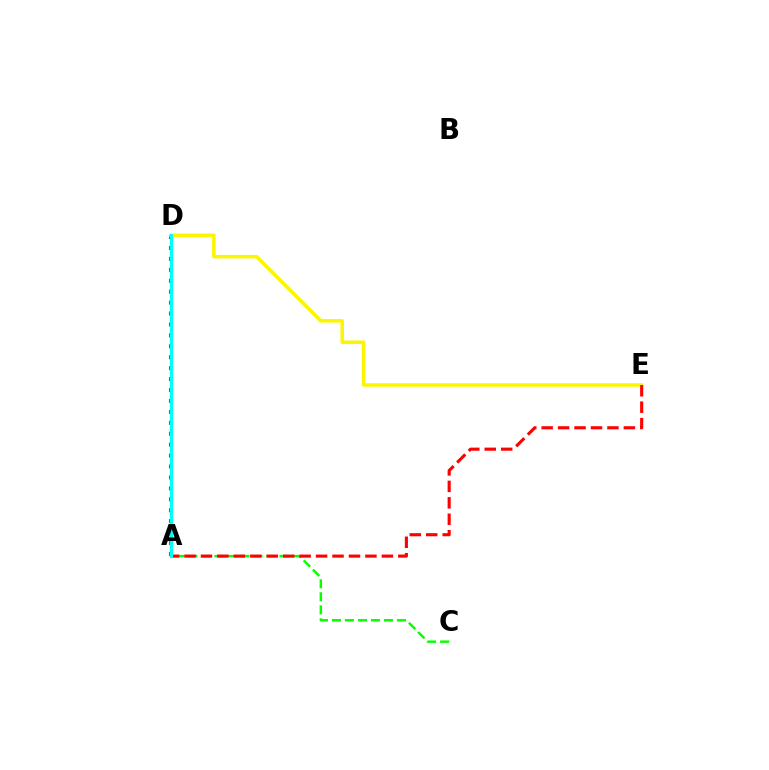{('A', 'C'): [{'color': '#08ff00', 'line_style': 'dashed', 'thickness': 1.77}], ('A', 'D'): [{'color': '#0010ff', 'line_style': 'dashed', 'thickness': 1.94}, {'color': '#ee00ff', 'line_style': 'dotted', 'thickness': 2.97}, {'color': '#00fff6', 'line_style': 'solid', 'thickness': 2.29}], ('D', 'E'): [{'color': '#fcf500', 'line_style': 'solid', 'thickness': 2.52}], ('A', 'E'): [{'color': '#ff0000', 'line_style': 'dashed', 'thickness': 2.23}]}